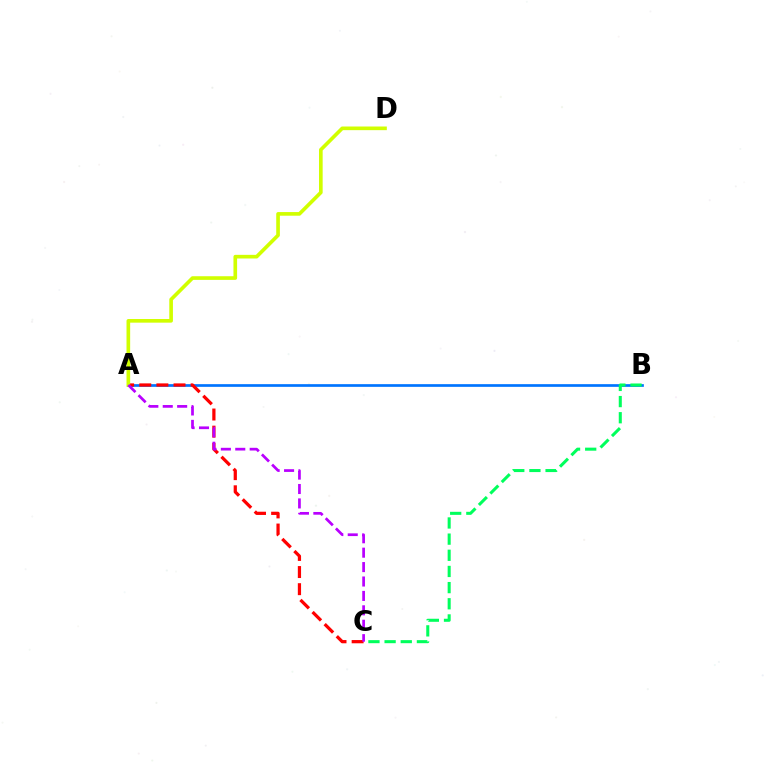{('A', 'B'): [{'color': '#0074ff', 'line_style': 'solid', 'thickness': 1.94}], ('A', 'C'): [{'color': '#ff0000', 'line_style': 'dashed', 'thickness': 2.33}, {'color': '#b900ff', 'line_style': 'dashed', 'thickness': 1.96}], ('A', 'D'): [{'color': '#d1ff00', 'line_style': 'solid', 'thickness': 2.63}], ('B', 'C'): [{'color': '#00ff5c', 'line_style': 'dashed', 'thickness': 2.2}]}